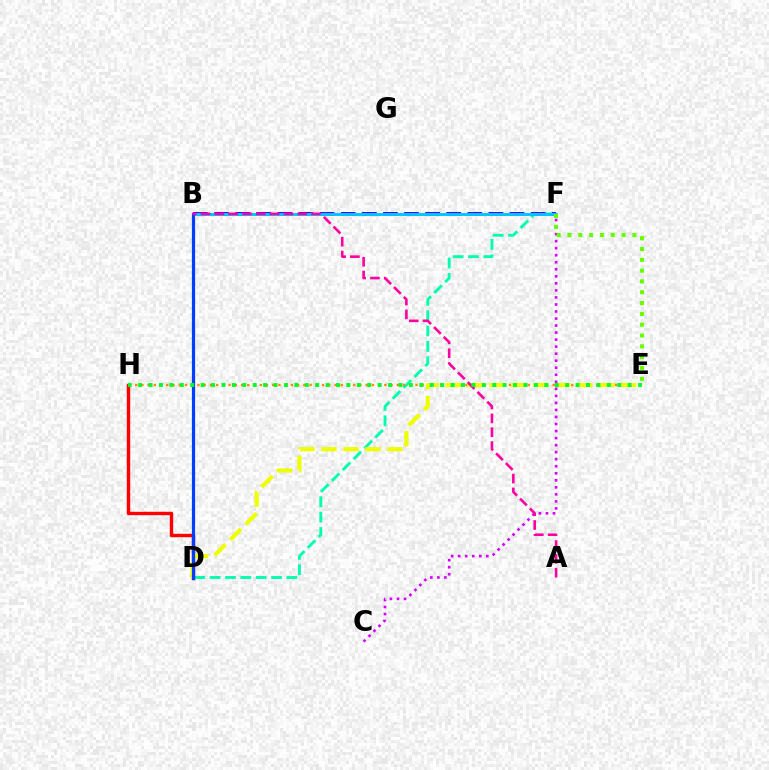{('D', 'F'): [{'color': '#00ffaf', 'line_style': 'dashed', 'thickness': 2.09}], ('D', 'H'): [{'color': '#ff0000', 'line_style': 'solid', 'thickness': 2.45}], ('B', 'F'): [{'color': '#4f00ff', 'line_style': 'dashed', 'thickness': 2.87}, {'color': '#00c7ff', 'line_style': 'solid', 'thickness': 2.12}], ('E', 'H'): [{'color': '#ff8800', 'line_style': 'dotted', 'thickness': 1.69}, {'color': '#00ff27', 'line_style': 'dotted', 'thickness': 2.83}], ('C', 'F'): [{'color': '#d600ff', 'line_style': 'dotted', 'thickness': 1.91}], ('D', 'E'): [{'color': '#eeff00', 'line_style': 'dashed', 'thickness': 2.98}], ('B', 'D'): [{'color': '#003fff', 'line_style': 'solid', 'thickness': 2.3}], ('A', 'B'): [{'color': '#ff00a0', 'line_style': 'dashed', 'thickness': 1.88}], ('E', 'F'): [{'color': '#66ff00', 'line_style': 'dotted', 'thickness': 2.94}]}